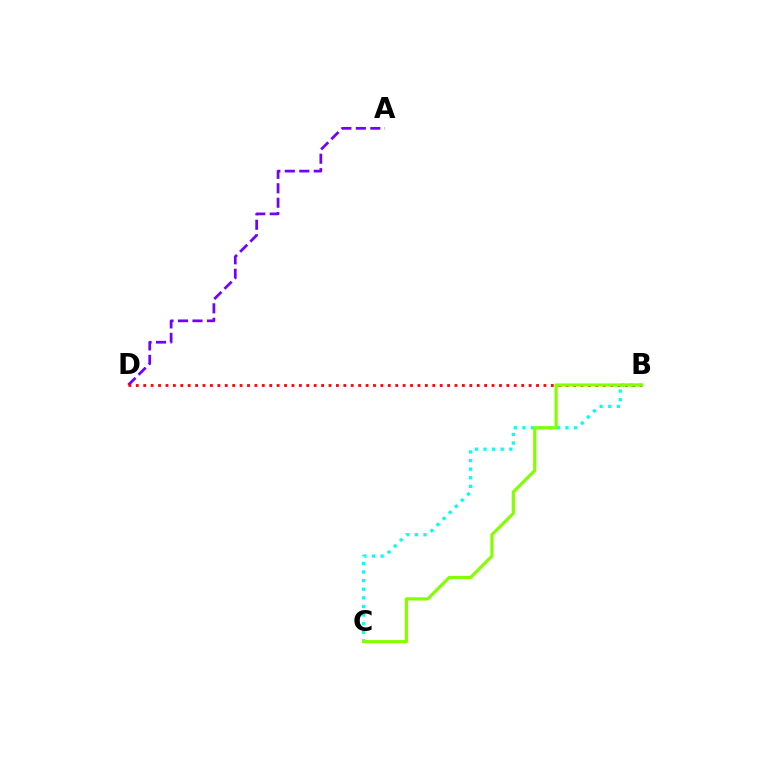{('B', 'C'): [{'color': '#00fff6', 'line_style': 'dotted', 'thickness': 2.34}, {'color': '#84ff00', 'line_style': 'solid', 'thickness': 2.29}], ('A', 'D'): [{'color': '#7200ff', 'line_style': 'dashed', 'thickness': 1.97}], ('B', 'D'): [{'color': '#ff0000', 'line_style': 'dotted', 'thickness': 2.01}]}